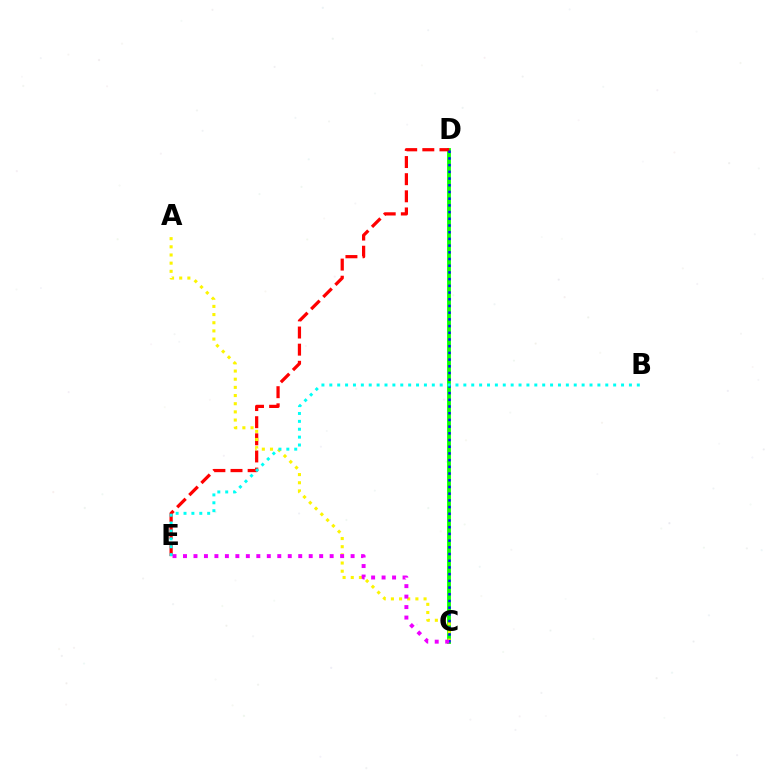{('C', 'D'): [{'color': '#08ff00', 'line_style': 'solid', 'thickness': 2.74}, {'color': '#0010ff', 'line_style': 'dotted', 'thickness': 1.82}], ('D', 'E'): [{'color': '#ff0000', 'line_style': 'dashed', 'thickness': 2.33}], ('A', 'C'): [{'color': '#fcf500', 'line_style': 'dotted', 'thickness': 2.22}], ('C', 'E'): [{'color': '#ee00ff', 'line_style': 'dotted', 'thickness': 2.85}], ('B', 'E'): [{'color': '#00fff6', 'line_style': 'dotted', 'thickness': 2.14}]}